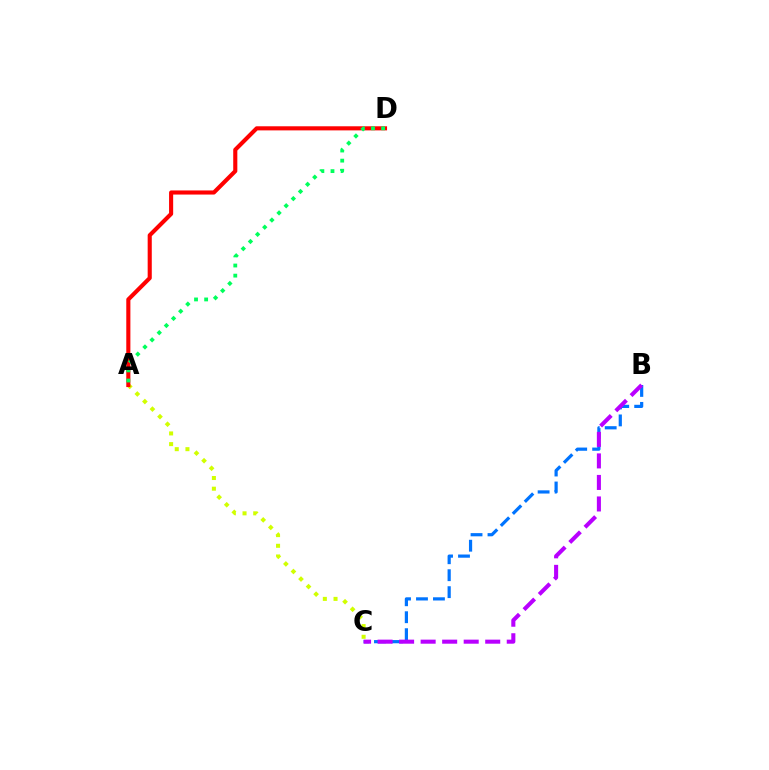{('A', 'C'): [{'color': '#d1ff00', 'line_style': 'dotted', 'thickness': 2.9}], ('A', 'D'): [{'color': '#ff0000', 'line_style': 'solid', 'thickness': 2.96}, {'color': '#00ff5c', 'line_style': 'dotted', 'thickness': 2.75}], ('B', 'C'): [{'color': '#0074ff', 'line_style': 'dashed', 'thickness': 2.3}, {'color': '#b900ff', 'line_style': 'dashed', 'thickness': 2.92}]}